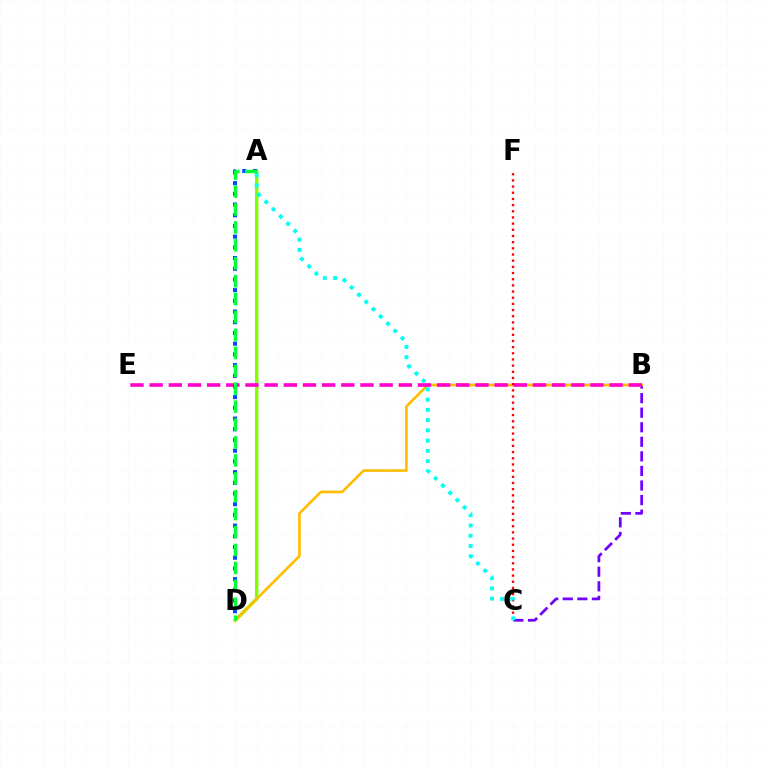{('B', 'C'): [{'color': '#7200ff', 'line_style': 'dashed', 'thickness': 1.98}], ('A', 'D'): [{'color': '#84ff00', 'line_style': 'solid', 'thickness': 2.48}, {'color': '#004bff', 'line_style': 'dotted', 'thickness': 2.91}, {'color': '#00ff39', 'line_style': 'dashed', 'thickness': 2.43}], ('B', 'D'): [{'color': '#ffbd00', 'line_style': 'solid', 'thickness': 1.9}], ('B', 'E'): [{'color': '#ff00cf', 'line_style': 'dashed', 'thickness': 2.6}], ('C', 'F'): [{'color': '#ff0000', 'line_style': 'dotted', 'thickness': 1.68}], ('A', 'C'): [{'color': '#00fff6', 'line_style': 'dotted', 'thickness': 2.79}]}